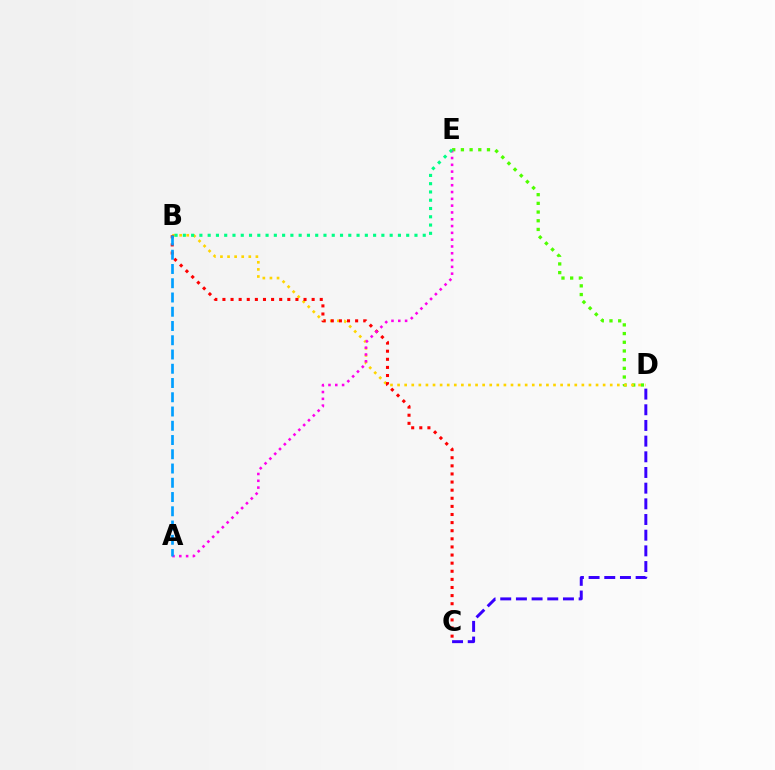{('D', 'E'): [{'color': '#4fff00', 'line_style': 'dotted', 'thickness': 2.36}], ('C', 'D'): [{'color': '#3700ff', 'line_style': 'dashed', 'thickness': 2.13}], ('B', 'D'): [{'color': '#ffd500', 'line_style': 'dotted', 'thickness': 1.93}], ('B', 'C'): [{'color': '#ff0000', 'line_style': 'dotted', 'thickness': 2.2}], ('A', 'E'): [{'color': '#ff00ed', 'line_style': 'dotted', 'thickness': 1.85}], ('A', 'B'): [{'color': '#009eff', 'line_style': 'dashed', 'thickness': 1.94}], ('B', 'E'): [{'color': '#00ff86', 'line_style': 'dotted', 'thickness': 2.25}]}